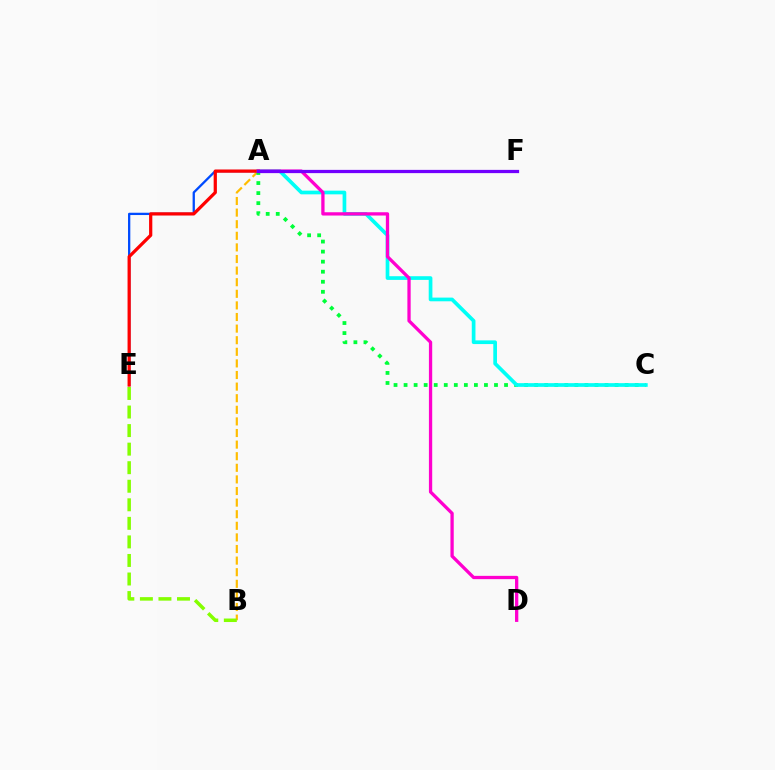{('A', 'B'): [{'color': '#ffbd00', 'line_style': 'dashed', 'thickness': 1.58}], ('B', 'E'): [{'color': '#84ff00', 'line_style': 'dashed', 'thickness': 2.52}], ('A', 'E'): [{'color': '#004bff', 'line_style': 'solid', 'thickness': 1.65}, {'color': '#ff0000', 'line_style': 'solid', 'thickness': 2.33}], ('A', 'C'): [{'color': '#00ff39', 'line_style': 'dotted', 'thickness': 2.73}, {'color': '#00fff6', 'line_style': 'solid', 'thickness': 2.66}], ('A', 'D'): [{'color': '#ff00cf', 'line_style': 'solid', 'thickness': 2.37}], ('A', 'F'): [{'color': '#7200ff', 'line_style': 'solid', 'thickness': 2.33}]}